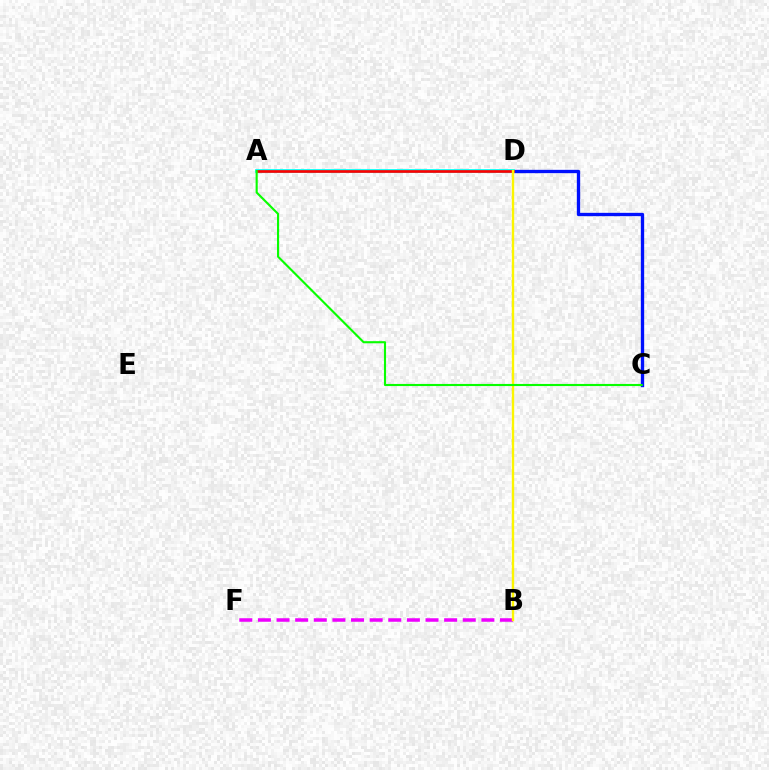{('B', 'F'): [{'color': '#ee00ff', 'line_style': 'dashed', 'thickness': 2.53}], ('C', 'D'): [{'color': '#0010ff', 'line_style': 'solid', 'thickness': 2.39}], ('A', 'D'): [{'color': '#00fff6', 'line_style': 'solid', 'thickness': 2.7}, {'color': '#ff0000', 'line_style': 'solid', 'thickness': 1.93}], ('B', 'D'): [{'color': '#fcf500', 'line_style': 'solid', 'thickness': 1.7}], ('A', 'C'): [{'color': '#08ff00', 'line_style': 'solid', 'thickness': 1.53}]}